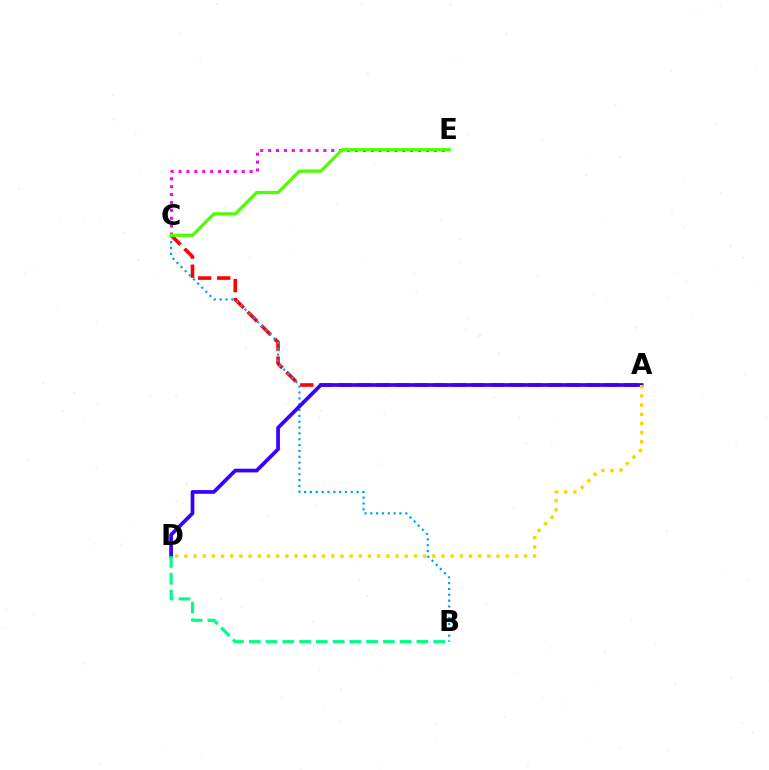{('A', 'C'): [{'color': '#ff0000', 'line_style': 'dashed', 'thickness': 2.59}], ('B', 'C'): [{'color': '#009eff', 'line_style': 'dotted', 'thickness': 1.59}], ('A', 'D'): [{'color': '#3700ff', 'line_style': 'solid', 'thickness': 2.68}, {'color': '#ffd500', 'line_style': 'dotted', 'thickness': 2.49}], ('B', 'D'): [{'color': '#00ff86', 'line_style': 'dashed', 'thickness': 2.28}], ('C', 'E'): [{'color': '#ff00ed', 'line_style': 'dotted', 'thickness': 2.15}, {'color': '#4fff00', 'line_style': 'solid', 'thickness': 2.34}]}